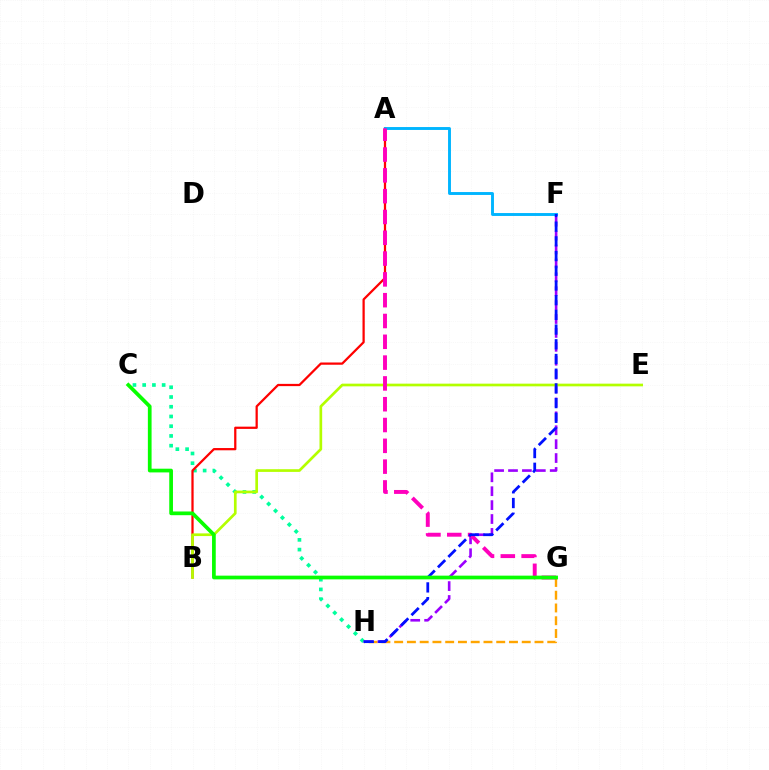{('C', 'H'): [{'color': '#00ff9d', 'line_style': 'dotted', 'thickness': 2.64}], ('A', 'B'): [{'color': '#ff0000', 'line_style': 'solid', 'thickness': 1.62}], ('G', 'H'): [{'color': '#ffa500', 'line_style': 'dashed', 'thickness': 1.73}], ('F', 'H'): [{'color': '#9b00ff', 'line_style': 'dashed', 'thickness': 1.89}, {'color': '#0010ff', 'line_style': 'dashed', 'thickness': 2.0}], ('A', 'F'): [{'color': '#00b5ff', 'line_style': 'solid', 'thickness': 2.09}], ('B', 'E'): [{'color': '#b3ff00', 'line_style': 'solid', 'thickness': 1.93}], ('A', 'G'): [{'color': '#ff00bd', 'line_style': 'dashed', 'thickness': 2.83}], ('C', 'G'): [{'color': '#08ff00', 'line_style': 'solid', 'thickness': 2.67}]}